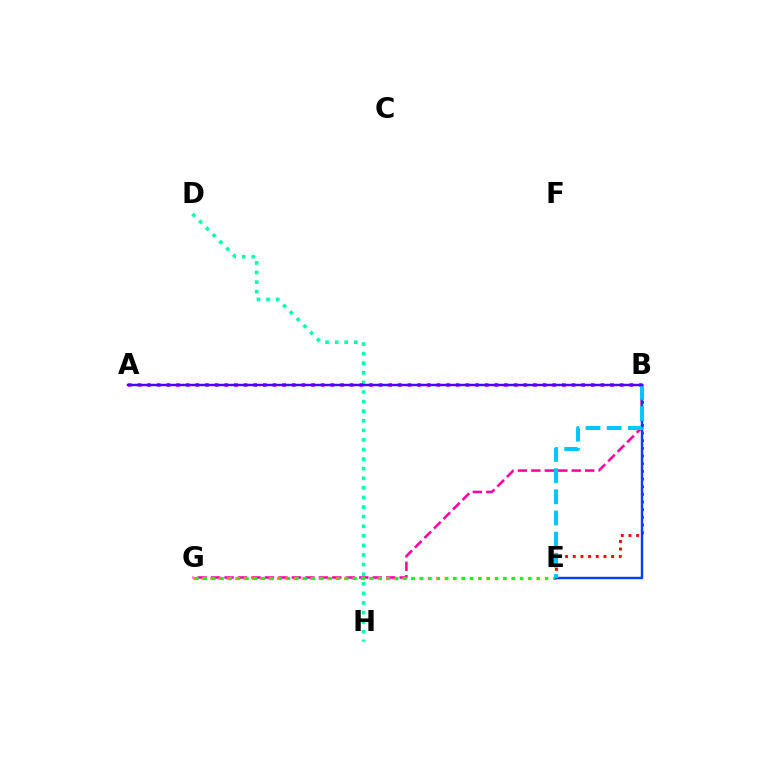{('B', 'G'): [{'color': '#ff00a0', 'line_style': 'dashed', 'thickness': 1.83}], ('D', 'H'): [{'color': '#00ffaf', 'line_style': 'dotted', 'thickness': 2.61}], ('A', 'B'): [{'color': '#eeff00', 'line_style': 'solid', 'thickness': 1.67}, {'color': '#d600ff', 'line_style': 'dotted', 'thickness': 2.62}, {'color': '#66ff00', 'line_style': 'dashed', 'thickness': 1.54}, {'color': '#4f00ff', 'line_style': 'solid', 'thickness': 1.73}], ('B', 'E'): [{'color': '#ff0000', 'line_style': 'dotted', 'thickness': 2.08}, {'color': '#003fff', 'line_style': 'solid', 'thickness': 1.74}, {'color': '#00c7ff', 'line_style': 'dashed', 'thickness': 2.87}], ('E', 'G'): [{'color': '#ff8800', 'line_style': 'dotted', 'thickness': 2.27}, {'color': '#00ff27', 'line_style': 'dotted', 'thickness': 2.26}]}